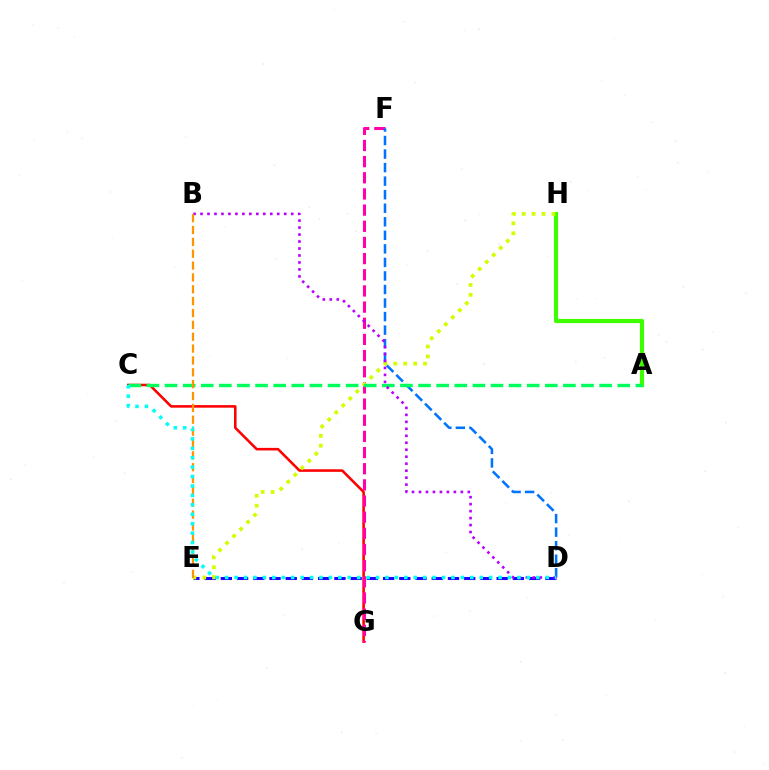{('A', 'H'): [{'color': '#3dff00', 'line_style': 'solid', 'thickness': 3.0}], ('C', 'G'): [{'color': '#ff0000', 'line_style': 'solid', 'thickness': 1.85}], ('D', 'E'): [{'color': '#2500ff', 'line_style': 'dashed', 'thickness': 2.2}], ('F', 'G'): [{'color': '#ff00ac', 'line_style': 'dashed', 'thickness': 2.2}], ('D', 'F'): [{'color': '#0074ff', 'line_style': 'dashed', 'thickness': 1.84}], ('E', 'H'): [{'color': '#d1ff00', 'line_style': 'dotted', 'thickness': 2.69}], ('A', 'C'): [{'color': '#00ff5c', 'line_style': 'dashed', 'thickness': 2.46}], ('B', 'D'): [{'color': '#b900ff', 'line_style': 'dotted', 'thickness': 1.9}], ('B', 'E'): [{'color': '#ff9400', 'line_style': 'dashed', 'thickness': 1.61}], ('C', 'D'): [{'color': '#00fff6', 'line_style': 'dotted', 'thickness': 2.56}]}